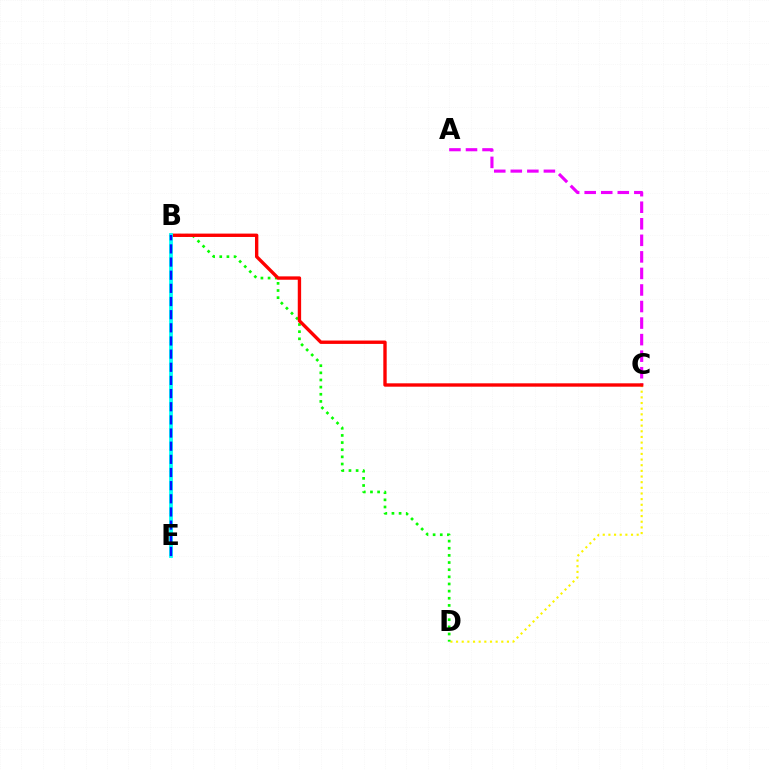{('A', 'C'): [{'color': '#ee00ff', 'line_style': 'dashed', 'thickness': 2.25}], ('C', 'D'): [{'color': '#fcf500', 'line_style': 'dotted', 'thickness': 1.54}], ('B', 'D'): [{'color': '#08ff00', 'line_style': 'dotted', 'thickness': 1.94}], ('B', 'C'): [{'color': '#ff0000', 'line_style': 'solid', 'thickness': 2.42}], ('B', 'E'): [{'color': '#00fff6', 'line_style': 'solid', 'thickness': 2.74}, {'color': '#0010ff', 'line_style': 'dashed', 'thickness': 1.79}]}